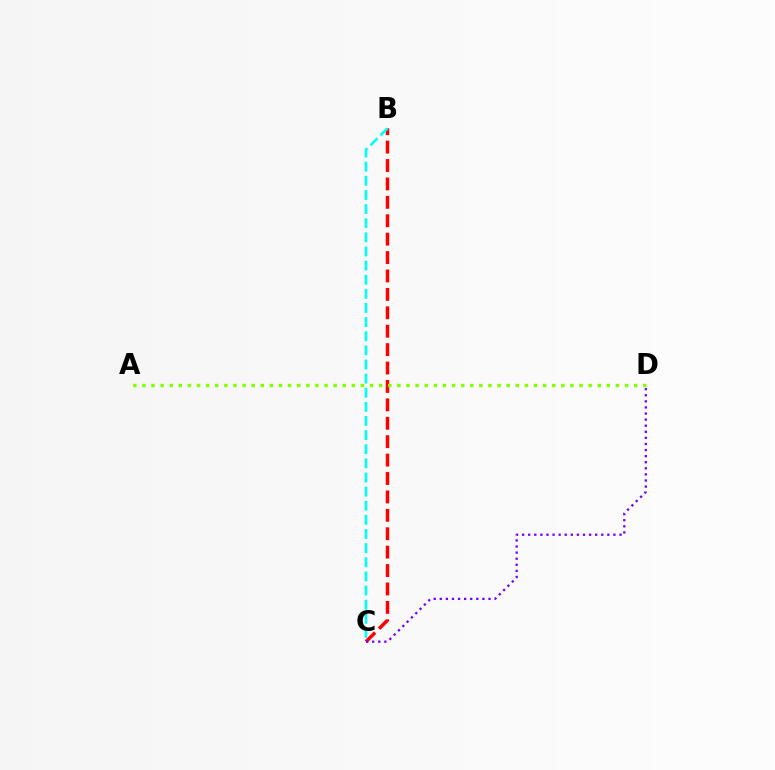{('B', 'C'): [{'color': '#ff0000', 'line_style': 'dashed', 'thickness': 2.5}, {'color': '#00fff6', 'line_style': 'dashed', 'thickness': 1.92}], ('C', 'D'): [{'color': '#7200ff', 'line_style': 'dotted', 'thickness': 1.65}], ('A', 'D'): [{'color': '#84ff00', 'line_style': 'dotted', 'thickness': 2.47}]}